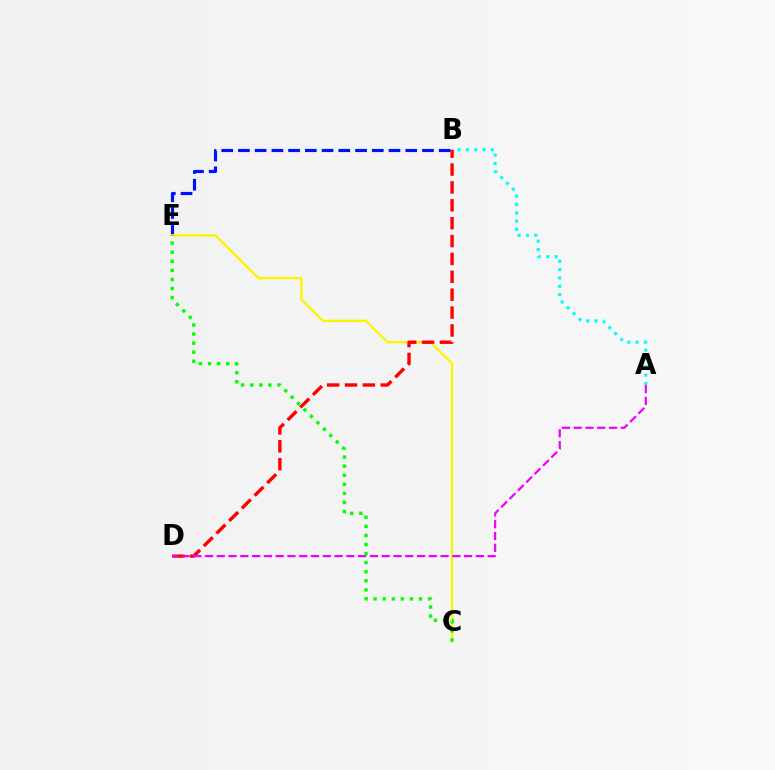{('A', 'B'): [{'color': '#00fff6', 'line_style': 'dotted', 'thickness': 2.26}], ('B', 'E'): [{'color': '#0010ff', 'line_style': 'dashed', 'thickness': 2.27}], ('C', 'E'): [{'color': '#fcf500', 'line_style': 'solid', 'thickness': 1.68}, {'color': '#08ff00', 'line_style': 'dotted', 'thickness': 2.47}], ('B', 'D'): [{'color': '#ff0000', 'line_style': 'dashed', 'thickness': 2.43}], ('A', 'D'): [{'color': '#ee00ff', 'line_style': 'dashed', 'thickness': 1.6}]}